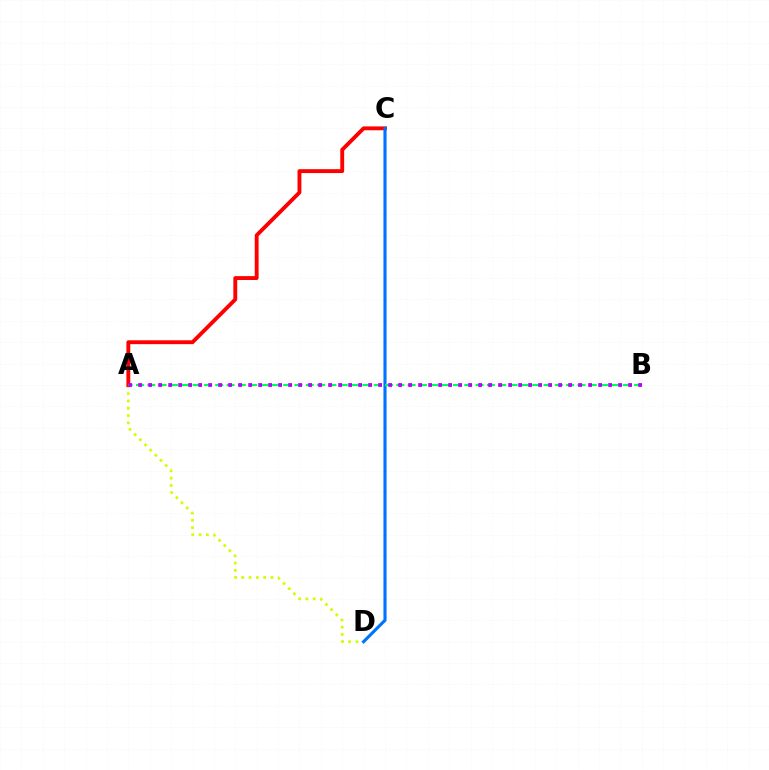{('A', 'D'): [{'color': '#d1ff00', 'line_style': 'dotted', 'thickness': 1.98}], ('A', 'C'): [{'color': '#ff0000', 'line_style': 'solid', 'thickness': 2.79}], ('C', 'D'): [{'color': '#0074ff', 'line_style': 'solid', 'thickness': 2.26}], ('A', 'B'): [{'color': '#00ff5c', 'line_style': 'dashed', 'thickness': 1.54}, {'color': '#b900ff', 'line_style': 'dotted', 'thickness': 2.72}]}